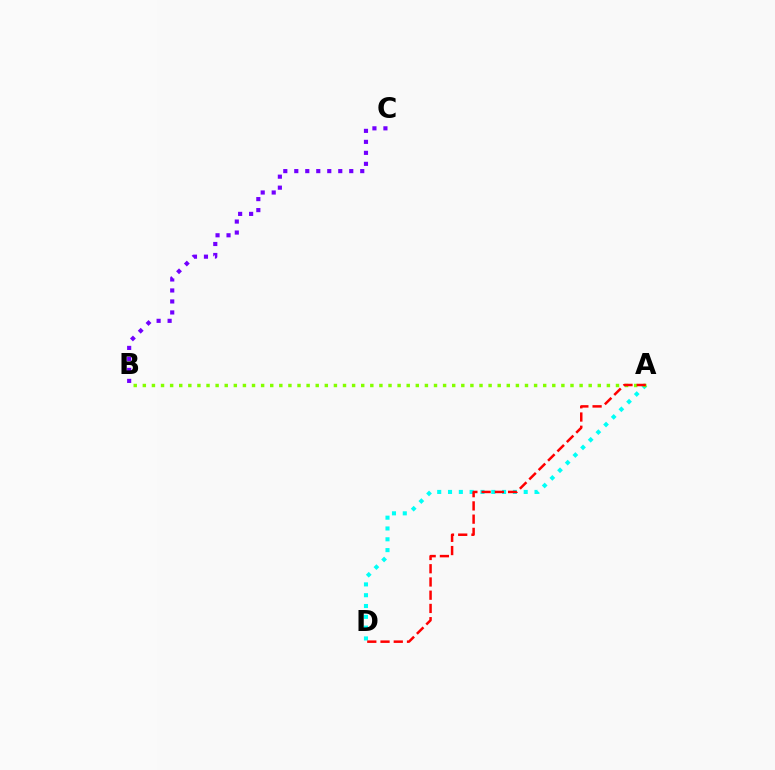{('A', 'D'): [{'color': '#00fff6', 'line_style': 'dotted', 'thickness': 2.94}, {'color': '#ff0000', 'line_style': 'dashed', 'thickness': 1.8}], ('A', 'B'): [{'color': '#84ff00', 'line_style': 'dotted', 'thickness': 2.47}], ('B', 'C'): [{'color': '#7200ff', 'line_style': 'dotted', 'thickness': 2.99}]}